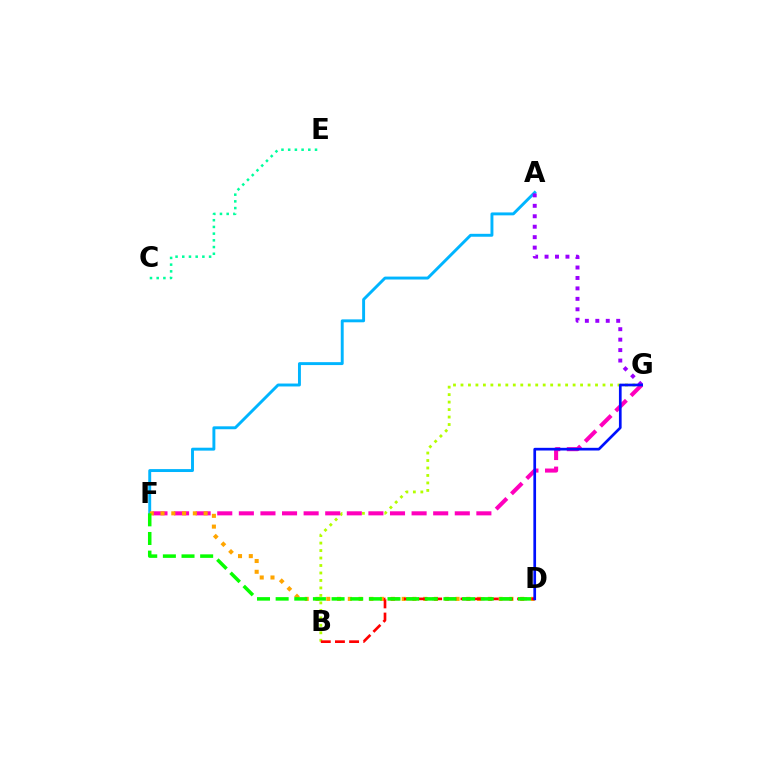{('A', 'F'): [{'color': '#00b5ff', 'line_style': 'solid', 'thickness': 2.1}], ('B', 'G'): [{'color': '#b3ff00', 'line_style': 'dotted', 'thickness': 2.03}], ('A', 'G'): [{'color': '#9b00ff', 'line_style': 'dotted', 'thickness': 2.84}], ('C', 'E'): [{'color': '#00ff9d', 'line_style': 'dotted', 'thickness': 1.82}], ('F', 'G'): [{'color': '#ff00bd', 'line_style': 'dashed', 'thickness': 2.93}], ('D', 'F'): [{'color': '#ffa500', 'line_style': 'dotted', 'thickness': 2.93}, {'color': '#08ff00', 'line_style': 'dashed', 'thickness': 2.53}], ('B', 'D'): [{'color': '#ff0000', 'line_style': 'dashed', 'thickness': 1.92}], ('D', 'G'): [{'color': '#0010ff', 'line_style': 'solid', 'thickness': 1.94}]}